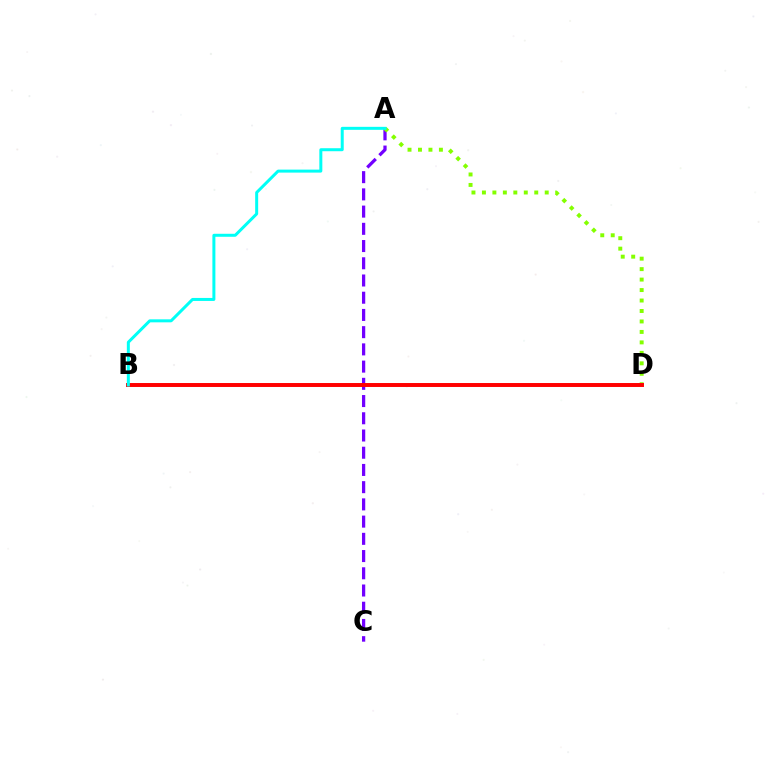{('A', 'C'): [{'color': '#7200ff', 'line_style': 'dashed', 'thickness': 2.34}], ('A', 'D'): [{'color': '#84ff00', 'line_style': 'dotted', 'thickness': 2.84}], ('B', 'D'): [{'color': '#ff0000', 'line_style': 'solid', 'thickness': 2.84}], ('A', 'B'): [{'color': '#00fff6', 'line_style': 'solid', 'thickness': 2.16}]}